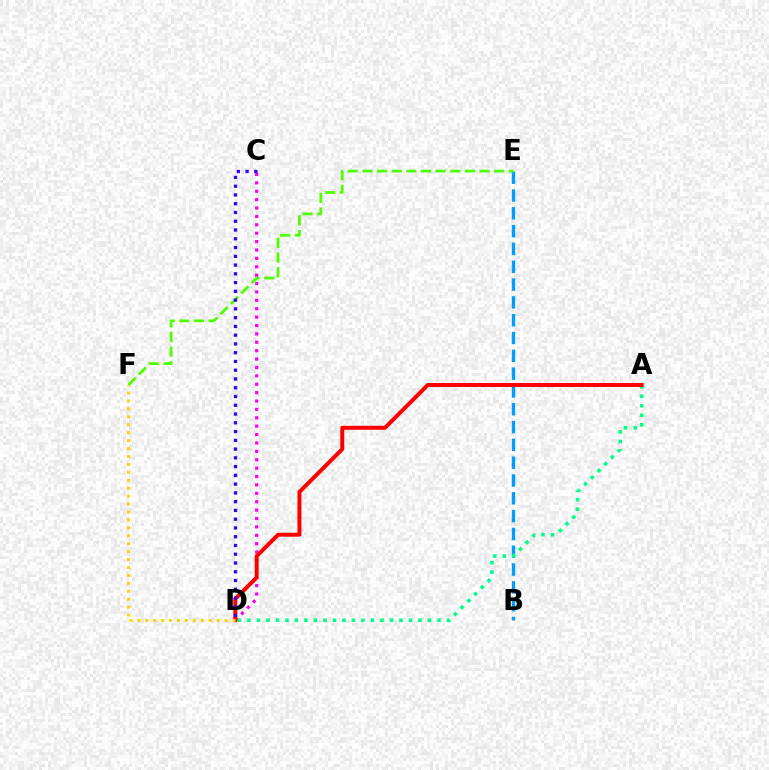{('B', 'E'): [{'color': '#009eff', 'line_style': 'dashed', 'thickness': 2.42}], ('E', 'F'): [{'color': '#4fff00', 'line_style': 'dashed', 'thickness': 1.99}], ('C', 'D'): [{'color': '#ff00ed', 'line_style': 'dotted', 'thickness': 2.28}, {'color': '#3700ff', 'line_style': 'dotted', 'thickness': 2.38}], ('A', 'D'): [{'color': '#00ff86', 'line_style': 'dotted', 'thickness': 2.58}, {'color': '#ff0000', 'line_style': 'solid', 'thickness': 2.86}], ('D', 'F'): [{'color': '#ffd500', 'line_style': 'dotted', 'thickness': 2.15}]}